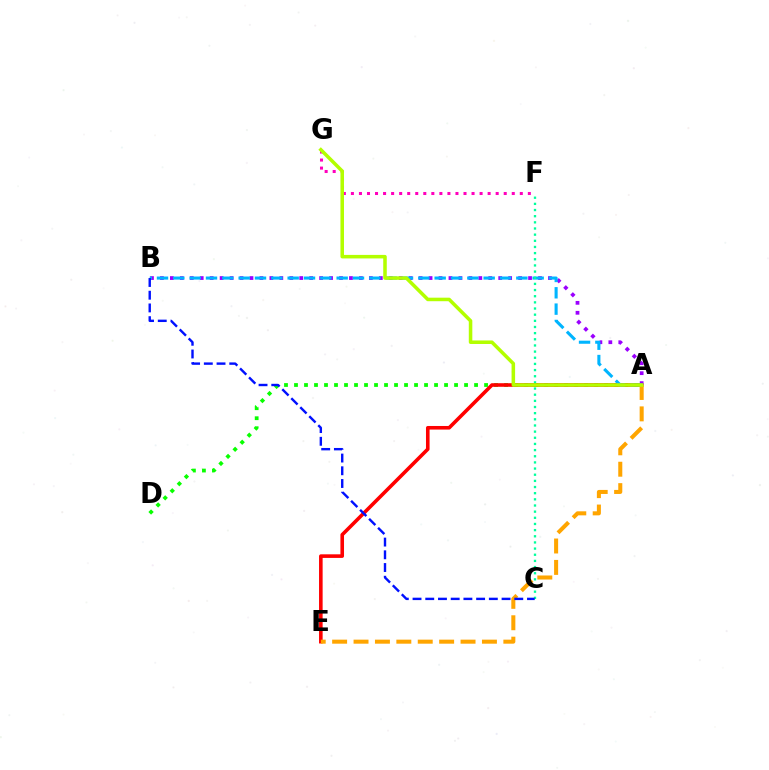{('A', 'D'): [{'color': '#08ff00', 'line_style': 'dotted', 'thickness': 2.72}], ('A', 'E'): [{'color': '#ff0000', 'line_style': 'solid', 'thickness': 2.59}, {'color': '#ffa500', 'line_style': 'dashed', 'thickness': 2.91}], ('A', 'B'): [{'color': '#9b00ff', 'line_style': 'dotted', 'thickness': 2.7}, {'color': '#00b5ff', 'line_style': 'dashed', 'thickness': 2.22}], ('C', 'F'): [{'color': '#00ff9d', 'line_style': 'dotted', 'thickness': 1.67}], ('F', 'G'): [{'color': '#ff00bd', 'line_style': 'dotted', 'thickness': 2.19}], ('A', 'G'): [{'color': '#b3ff00', 'line_style': 'solid', 'thickness': 2.54}], ('B', 'C'): [{'color': '#0010ff', 'line_style': 'dashed', 'thickness': 1.73}]}